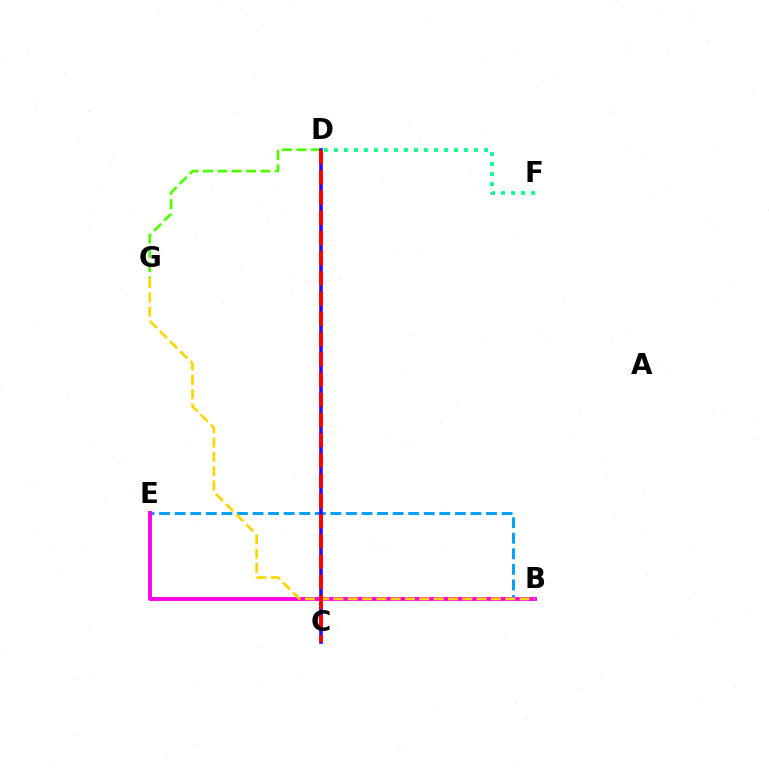{('D', 'F'): [{'color': '#00ff86', 'line_style': 'dotted', 'thickness': 2.72}], ('D', 'G'): [{'color': '#4fff00', 'line_style': 'dashed', 'thickness': 1.95}], ('B', 'E'): [{'color': '#009eff', 'line_style': 'dashed', 'thickness': 2.11}, {'color': '#ff00ed', 'line_style': 'solid', 'thickness': 2.8}], ('B', 'G'): [{'color': '#ffd500', 'line_style': 'dashed', 'thickness': 1.94}], ('C', 'D'): [{'color': '#3700ff', 'line_style': 'solid', 'thickness': 2.58}, {'color': '#ff0000', 'line_style': 'dashed', 'thickness': 2.75}]}